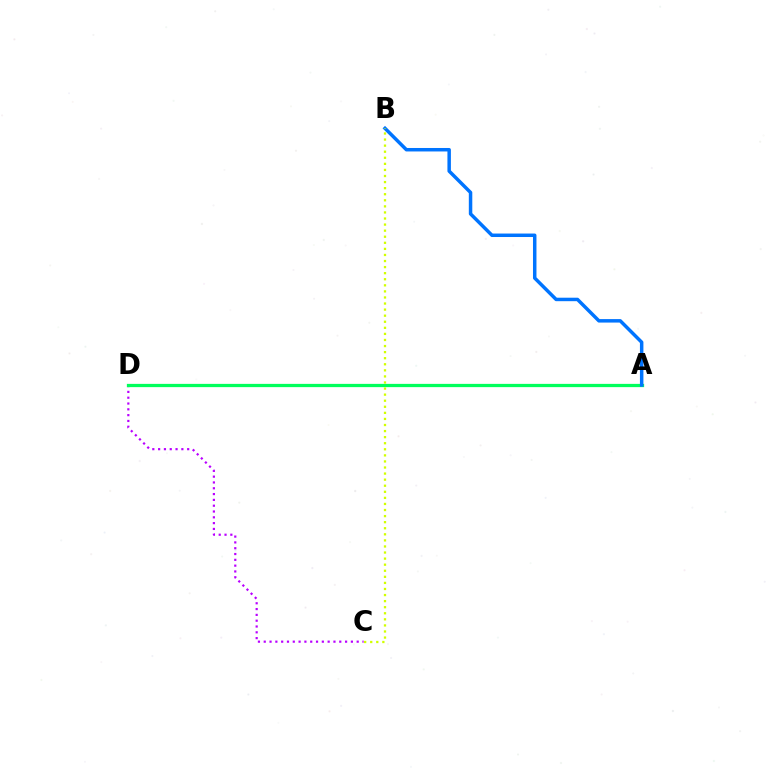{('C', 'D'): [{'color': '#b900ff', 'line_style': 'dotted', 'thickness': 1.58}], ('A', 'D'): [{'color': '#ff0000', 'line_style': 'solid', 'thickness': 1.91}, {'color': '#00ff5c', 'line_style': 'solid', 'thickness': 2.35}], ('A', 'B'): [{'color': '#0074ff', 'line_style': 'solid', 'thickness': 2.5}], ('B', 'C'): [{'color': '#d1ff00', 'line_style': 'dotted', 'thickness': 1.65}]}